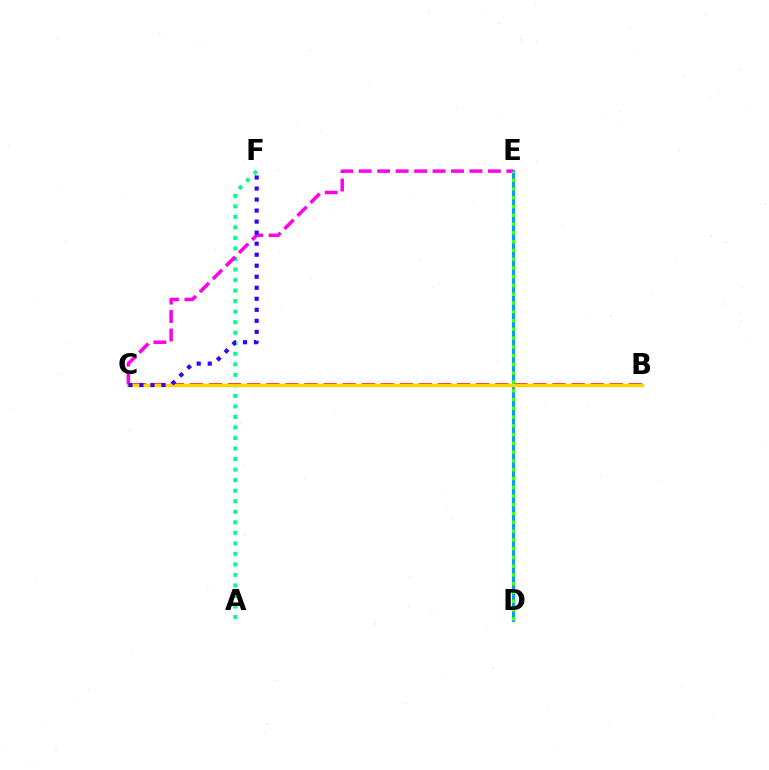{('A', 'F'): [{'color': '#00ff86', 'line_style': 'dotted', 'thickness': 2.86}], ('B', 'C'): [{'color': '#ff0000', 'line_style': 'dashed', 'thickness': 2.59}, {'color': '#ffd500', 'line_style': 'solid', 'thickness': 2.44}], ('D', 'E'): [{'color': '#009eff', 'line_style': 'solid', 'thickness': 2.18}, {'color': '#4fff00', 'line_style': 'dotted', 'thickness': 2.38}], ('C', 'E'): [{'color': '#ff00ed', 'line_style': 'dashed', 'thickness': 2.51}], ('C', 'F'): [{'color': '#3700ff', 'line_style': 'dotted', 'thickness': 3.0}]}